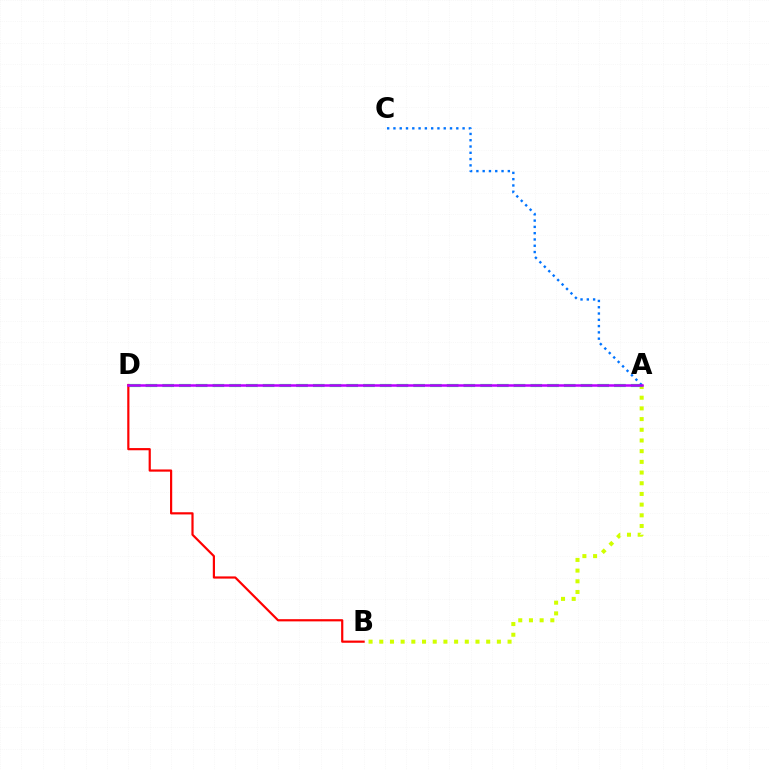{('A', 'B'): [{'color': '#d1ff00', 'line_style': 'dotted', 'thickness': 2.9}], ('A', 'D'): [{'color': '#00ff5c', 'line_style': 'dashed', 'thickness': 2.27}, {'color': '#b900ff', 'line_style': 'solid', 'thickness': 1.81}], ('A', 'C'): [{'color': '#0074ff', 'line_style': 'dotted', 'thickness': 1.71}], ('B', 'D'): [{'color': '#ff0000', 'line_style': 'solid', 'thickness': 1.58}]}